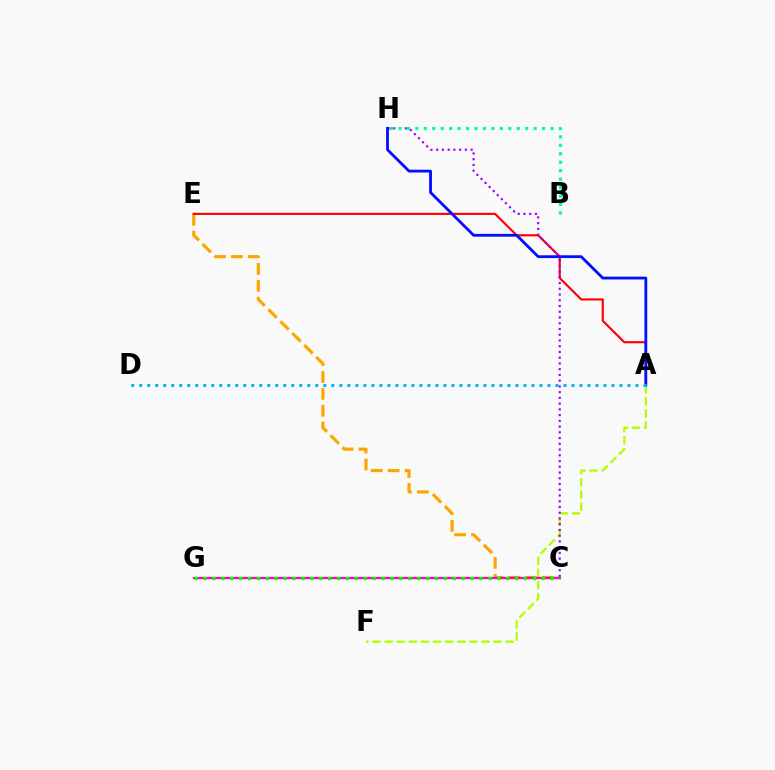{('C', 'E'): [{'color': '#ffa500', 'line_style': 'dashed', 'thickness': 2.29}], ('A', 'E'): [{'color': '#ff0000', 'line_style': 'solid', 'thickness': 1.54}], ('A', 'F'): [{'color': '#b3ff00', 'line_style': 'dashed', 'thickness': 1.64}], ('C', 'G'): [{'color': '#ff00bd', 'line_style': 'solid', 'thickness': 1.64}, {'color': '#08ff00', 'line_style': 'dotted', 'thickness': 2.42}], ('C', 'H'): [{'color': '#9b00ff', 'line_style': 'dotted', 'thickness': 1.56}], ('A', 'H'): [{'color': '#0010ff', 'line_style': 'solid', 'thickness': 2.02}], ('A', 'D'): [{'color': '#00b5ff', 'line_style': 'dotted', 'thickness': 2.17}], ('B', 'H'): [{'color': '#00ff9d', 'line_style': 'dotted', 'thickness': 2.29}]}